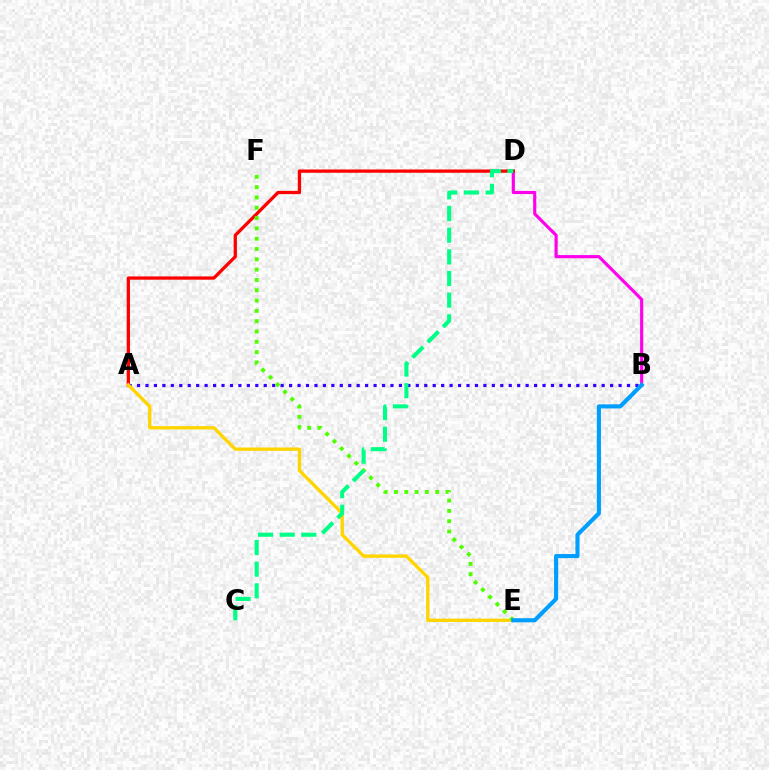{('B', 'D'): [{'color': '#ff00ed', 'line_style': 'solid', 'thickness': 2.28}], ('A', 'B'): [{'color': '#3700ff', 'line_style': 'dotted', 'thickness': 2.3}], ('A', 'D'): [{'color': '#ff0000', 'line_style': 'solid', 'thickness': 2.36}], ('A', 'E'): [{'color': '#ffd500', 'line_style': 'solid', 'thickness': 2.41}], ('E', 'F'): [{'color': '#4fff00', 'line_style': 'dotted', 'thickness': 2.8}], ('B', 'E'): [{'color': '#009eff', 'line_style': 'solid', 'thickness': 2.97}], ('C', 'D'): [{'color': '#00ff86', 'line_style': 'dashed', 'thickness': 2.94}]}